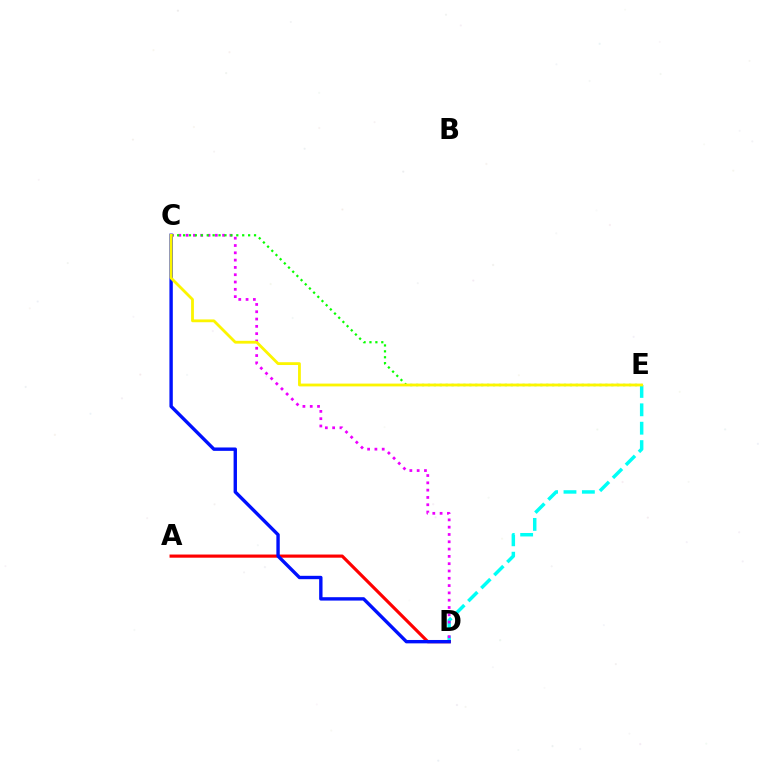{('D', 'E'): [{'color': '#00fff6', 'line_style': 'dashed', 'thickness': 2.5}], ('A', 'D'): [{'color': '#ff0000', 'line_style': 'solid', 'thickness': 2.27}], ('C', 'D'): [{'color': '#0010ff', 'line_style': 'solid', 'thickness': 2.43}, {'color': '#ee00ff', 'line_style': 'dotted', 'thickness': 1.98}], ('C', 'E'): [{'color': '#08ff00', 'line_style': 'dotted', 'thickness': 1.61}, {'color': '#fcf500', 'line_style': 'solid', 'thickness': 2.02}]}